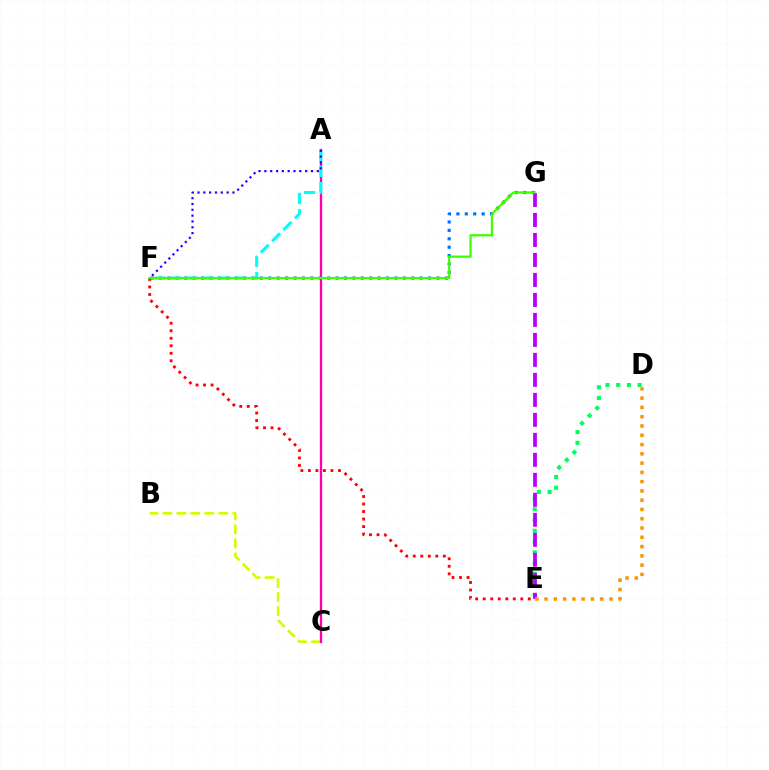{('B', 'C'): [{'color': '#d1ff00', 'line_style': 'dashed', 'thickness': 1.9}], ('A', 'C'): [{'color': '#ff00ac', 'line_style': 'solid', 'thickness': 1.67}], ('D', 'E'): [{'color': '#00ff5c', 'line_style': 'dotted', 'thickness': 2.92}, {'color': '#ff9400', 'line_style': 'dotted', 'thickness': 2.52}], ('F', 'G'): [{'color': '#0074ff', 'line_style': 'dotted', 'thickness': 2.28}, {'color': '#3dff00', 'line_style': 'solid', 'thickness': 1.62}], ('E', 'G'): [{'color': '#b900ff', 'line_style': 'dashed', 'thickness': 2.72}], ('E', 'F'): [{'color': '#ff0000', 'line_style': 'dotted', 'thickness': 2.04}], ('A', 'F'): [{'color': '#00fff6', 'line_style': 'dashed', 'thickness': 2.19}, {'color': '#2500ff', 'line_style': 'dotted', 'thickness': 1.58}]}